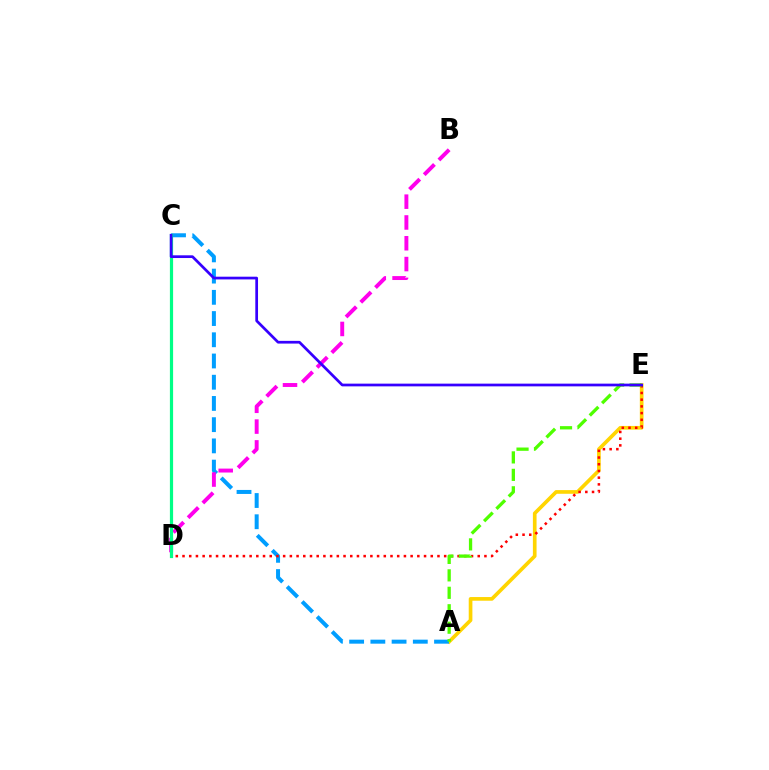{('A', 'E'): [{'color': '#ffd500', 'line_style': 'solid', 'thickness': 2.65}, {'color': '#4fff00', 'line_style': 'dashed', 'thickness': 2.37}], ('A', 'C'): [{'color': '#009eff', 'line_style': 'dashed', 'thickness': 2.88}], ('D', 'E'): [{'color': '#ff0000', 'line_style': 'dotted', 'thickness': 1.82}], ('B', 'D'): [{'color': '#ff00ed', 'line_style': 'dashed', 'thickness': 2.83}], ('C', 'D'): [{'color': '#00ff86', 'line_style': 'solid', 'thickness': 2.31}], ('C', 'E'): [{'color': '#3700ff', 'line_style': 'solid', 'thickness': 1.96}]}